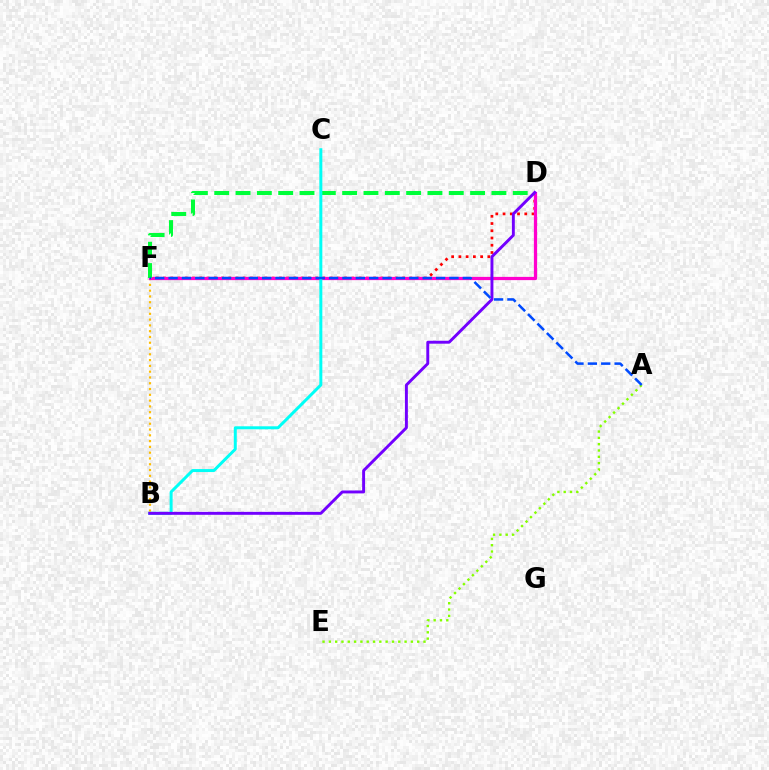{('D', 'F'): [{'color': '#ff0000', 'line_style': 'dotted', 'thickness': 1.97}, {'color': '#ff00cf', 'line_style': 'solid', 'thickness': 2.33}, {'color': '#00ff39', 'line_style': 'dashed', 'thickness': 2.9}], ('B', 'F'): [{'color': '#ffbd00', 'line_style': 'dotted', 'thickness': 1.57}], ('B', 'C'): [{'color': '#00fff6', 'line_style': 'solid', 'thickness': 2.15}], ('B', 'D'): [{'color': '#7200ff', 'line_style': 'solid', 'thickness': 2.11}], ('A', 'E'): [{'color': '#84ff00', 'line_style': 'dotted', 'thickness': 1.71}], ('A', 'F'): [{'color': '#004bff', 'line_style': 'dashed', 'thickness': 1.82}]}